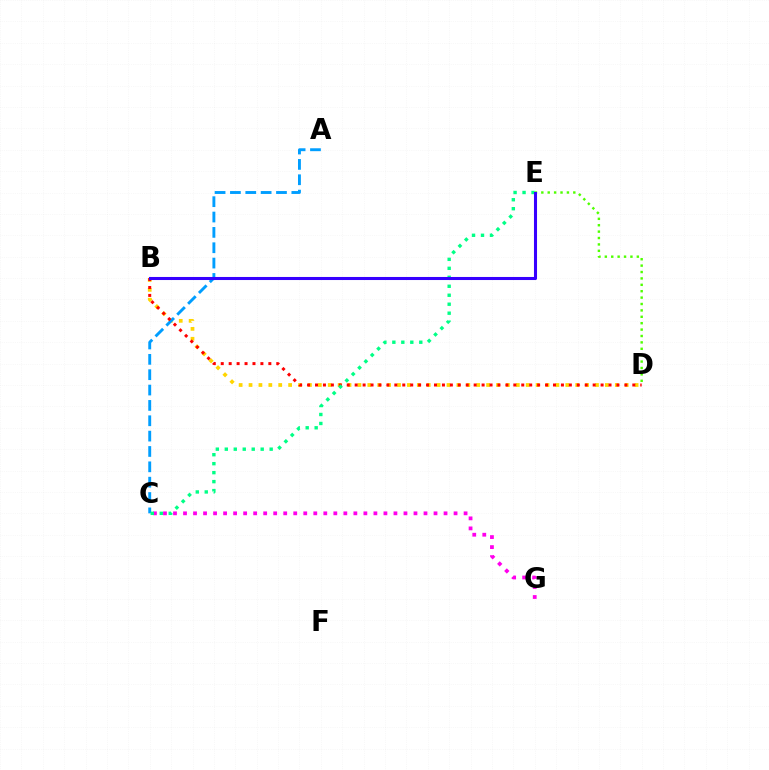{('B', 'D'): [{'color': '#ffd500', 'line_style': 'dotted', 'thickness': 2.69}, {'color': '#ff0000', 'line_style': 'dotted', 'thickness': 2.16}], ('C', 'G'): [{'color': '#ff00ed', 'line_style': 'dotted', 'thickness': 2.72}], ('A', 'C'): [{'color': '#009eff', 'line_style': 'dashed', 'thickness': 2.09}], ('D', 'E'): [{'color': '#4fff00', 'line_style': 'dotted', 'thickness': 1.74}], ('C', 'E'): [{'color': '#00ff86', 'line_style': 'dotted', 'thickness': 2.44}], ('B', 'E'): [{'color': '#3700ff', 'line_style': 'solid', 'thickness': 2.2}]}